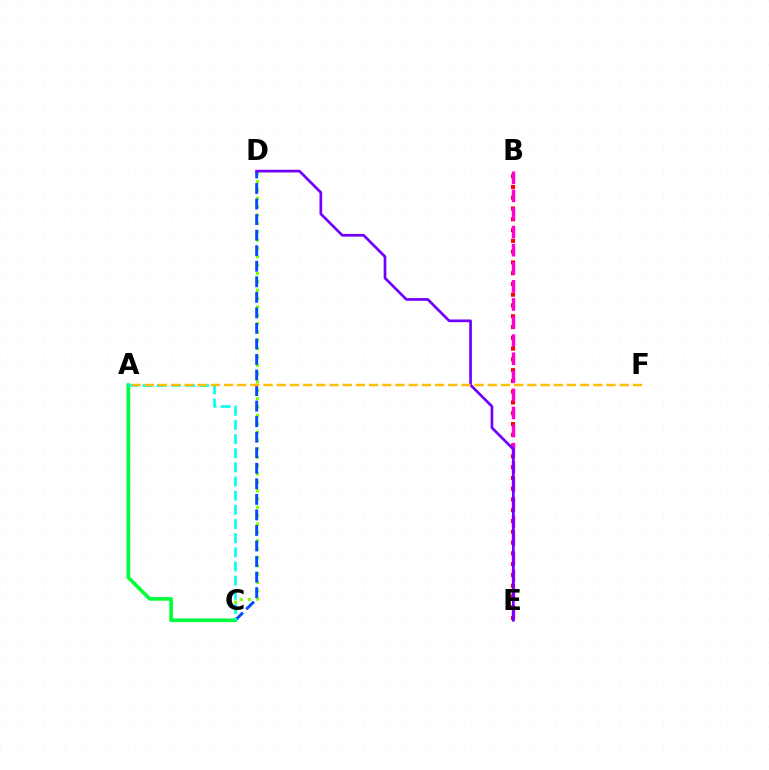{('C', 'D'): [{'color': '#84ff00', 'line_style': 'dotted', 'thickness': 2.27}, {'color': '#004bff', 'line_style': 'dashed', 'thickness': 2.11}], ('B', 'E'): [{'color': '#ff0000', 'line_style': 'dotted', 'thickness': 2.93}, {'color': '#ff00cf', 'line_style': 'dashed', 'thickness': 2.46}], ('A', 'C'): [{'color': '#00ff39', 'line_style': 'solid', 'thickness': 2.62}, {'color': '#00fff6', 'line_style': 'dashed', 'thickness': 1.92}], ('D', 'E'): [{'color': '#7200ff', 'line_style': 'solid', 'thickness': 1.94}], ('A', 'F'): [{'color': '#ffbd00', 'line_style': 'dashed', 'thickness': 1.79}]}